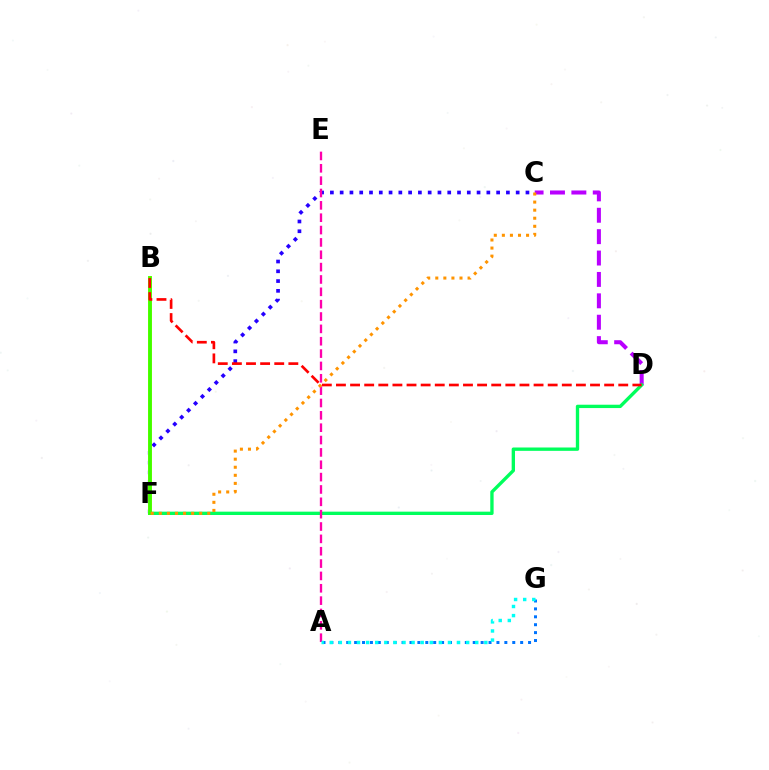{('C', 'F'): [{'color': '#2500ff', 'line_style': 'dotted', 'thickness': 2.66}, {'color': '#ff9400', 'line_style': 'dotted', 'thickness': 2.19}], ('B', 'F'): [{'color': '#d1ff00', 'line_style': 'solid', 'thickness': 2.87}, {'color': '#3dff00', 'line_style': 'solid', 'thickness': 2.66}], ('C', 'D'): [{'color': '#b900ff', 'line_style': 'dashed', 'thickness': 2.91}], ('D', 'F'): [{'color': '#00ff5c', 'line_style': 'solid', 'thickness': 2.41}], ('A', 'E'): [{'color': '#ff00ac', 'line_style': 'dashed', 'thickness': 1.68}], ('A', 'G'): [{'color': '#0074ff', 'line_style': 'dotted', 'thickness': 2.15}, {'color': '#00fff6', 'line_style': 'dotted', 'thickness': 2.47}], ('B', 'D'): [{'color': '#ff0000', 'line_style': 'dashed', 'thickness': 1.92}]}